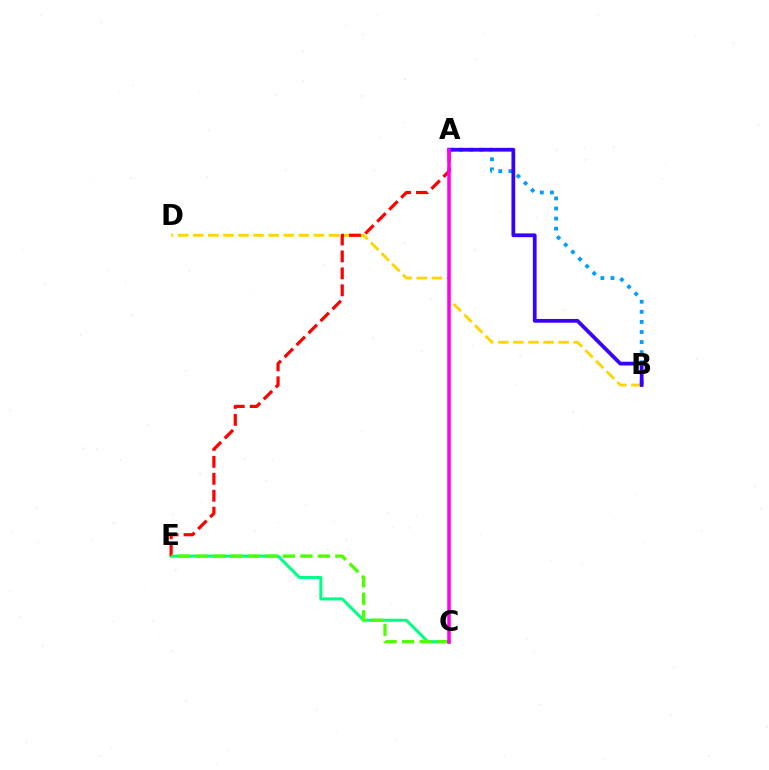{('C', 'E'): [{'color': '#00ff86', 'line_style': 'solid', 'thickness': 2.18}, {'color': '#4fff00', 'line_style': 'dashed', 'thickness': 2.37}], ('B', 'D'): [{'color': '#ffd500', 'line_style': 'dashed', 'thickness': 2.05}], ('A', 'E'): [{'color': '#ff0000', 'line_style': 'dashed', 'thickness': 2.3}], ('A', 'B'): [{'color': '#009eff', 'line_style': 'dotted', 'thickness': 2.74}, {'color': '#3700ff', 'line_style': 'solid', 'thickness': 2.7}], ('A', 'C'): [{'color': '#ff00ed', 'line_style': 'solid', 'thickness': 2.53}]}